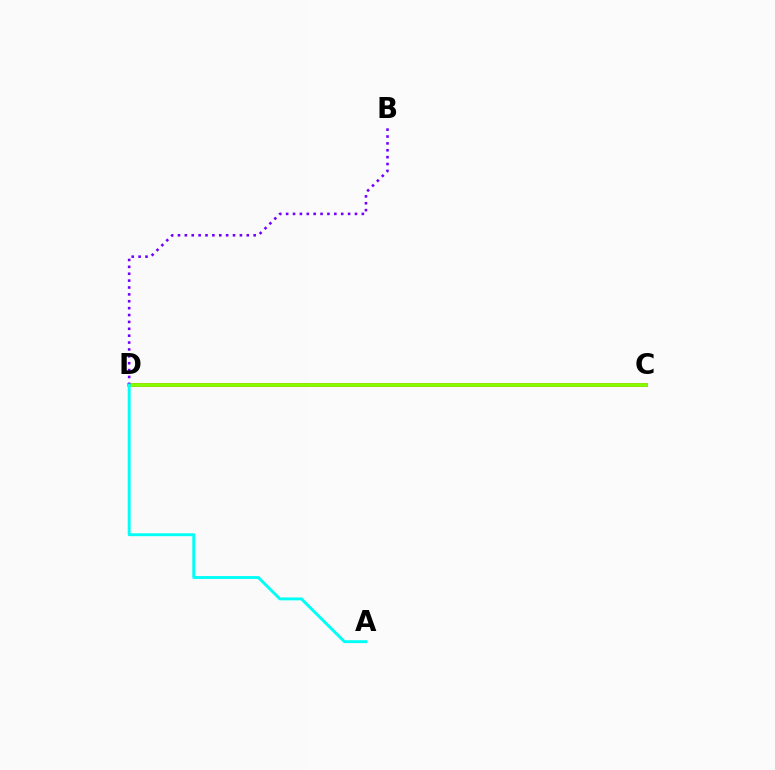{('C', 'D'): [{'color': '#ff0000', 'line_style': 'solid', 'thickness': 2.56}, {'color': '#84ff00', 'line_style': 'solid', 'thickness': 2.67}], ('B', 'D'): [{'color': '#7200ff', 'line_style': 'dotted', 'thickness': 1.87}], ('A', 'D'): [{'color': '#00fff6', 'line_style': 'solid', 'thickness': 2.09}]}